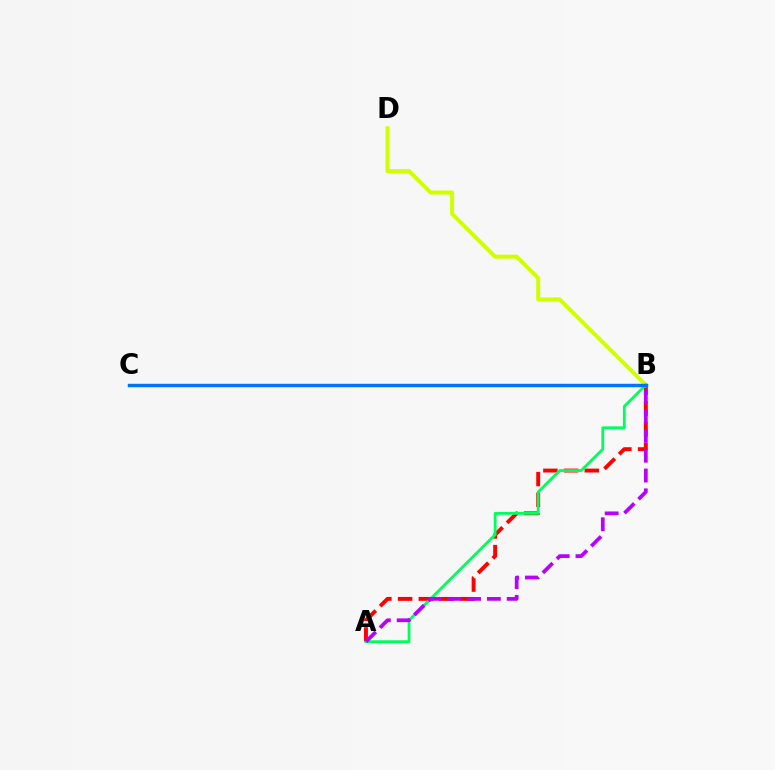{('A', 'B'): [{'color': '#ff0000', 'line_style': 'dashed', 'thickness': 2.81}, {'color': '#00ff5c', 'line_style': 'solid', 'thickness': 2.03}, {'color': '#b900ff', 'line_style': 'dashed', 'thickness': 2.69}], ('B', 'D'): [{'color': '#d1ff00', 'line_style': 'solid', 'thickness': 2.88}], ('B', 'C'): [{'color': '#0074ff', 'line_style': 'solid', 'thickness': 2.48}]}